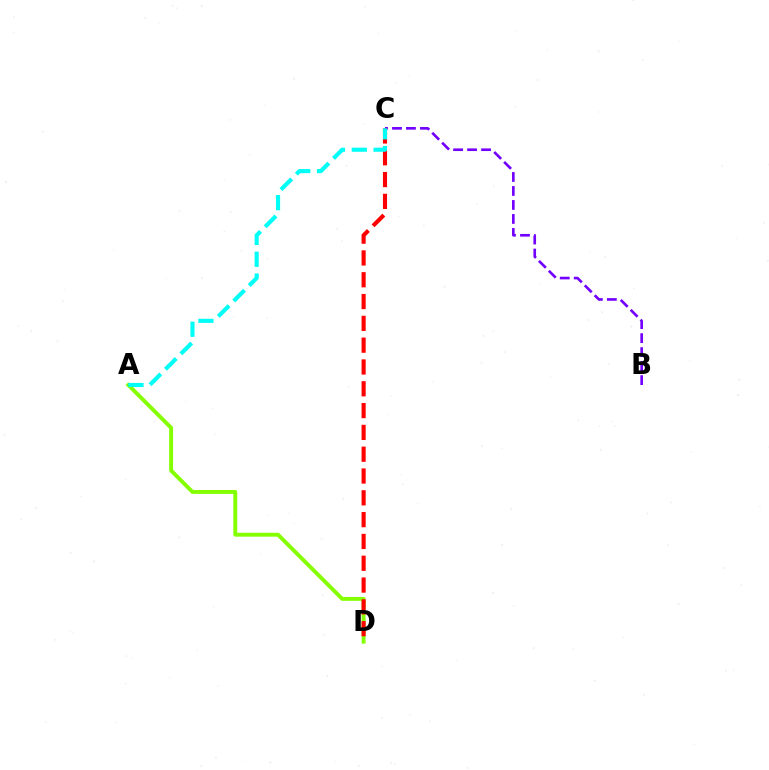{('A', 'D'): [{'color': '#84ff00', 'line_style': 'solid', 'thickness': 2.81}], ('B', 'C'): [{'color': '#7200ff', 'line_style': 'dashed', 'thickness': 1.9}], ('C', 'D'): [{'color': '#ff0000', 'line_style': 'dashed', 'thickness': 2.96}], ('A', 'C'): [{'color': '#00fff6', 'line_style': 'dashed', 'thickness': 2.96}]}